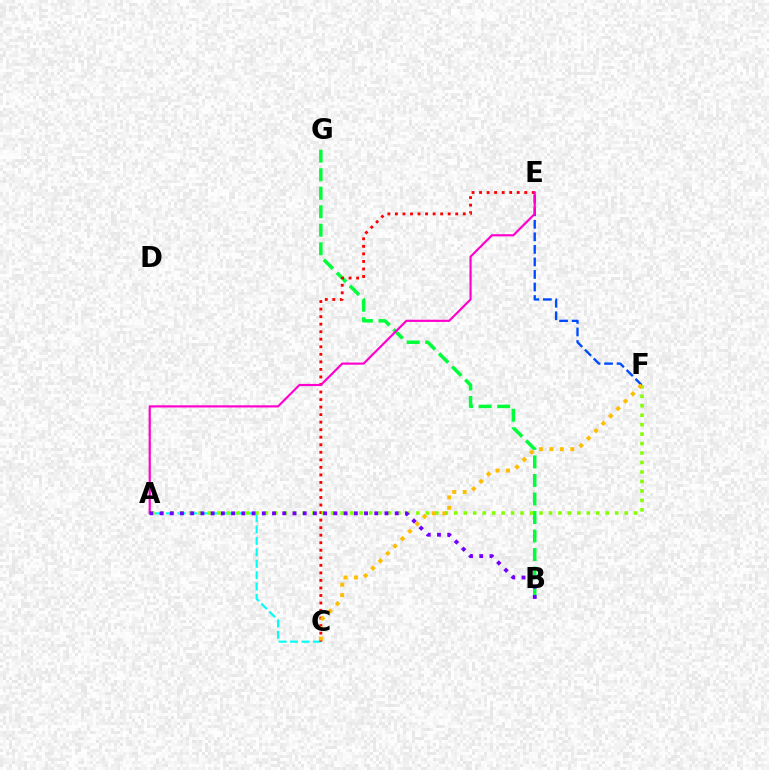{('B', 'G'): [{'color': '#00ff39', 'line_style': 'dashed', 'thickness': 2.52}], ('A', 'C'): [{'color': '#00fff6', 'line_style': 'dashed', 'thickness': 1.55}], ('C', 'E'): [{'color': '#ff0000', 'line_style': 'dotted', 'thickness': 2.05}], ('E', 'F'): [{'color': '#004bff', 'line_style': 'dashed', 'thickness': 1.7}], ('A', 'E'): [{'color': '#ff00cf', 'line_style': 'solid', 'thickness': 1.57}], ('A', 'F'): [{'color': '#84ff00', 'line_style': 'dotted', 'thickness': 2.57}], ('A', 'B'): [{'color': '#7200ff', 'line_style': 'dotted', 'thickness': 2.78}], ('C', 'F'): [{'color': '#ffbd00', 'line_style': 'dotted', 'thickness': 2.84}]}